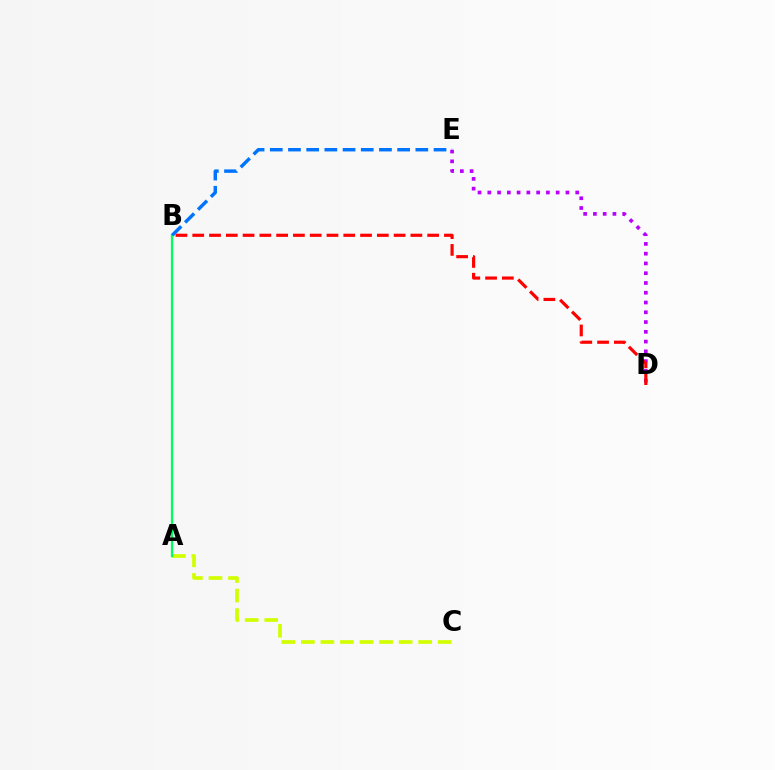{('D', 'E'): [{'color': '#b900ff', 'line_style': 'dotted', 'thickness': 2.65}], ('A', 'C'): [{'color': '#d1ff00', 'line_style': 'dashed', 'thickness': 2.66}], ('A', 'B'): [{'color': '#00ff5c', 'line_style': 'solid', 'thickness': 1.65}], ('B', 'E'): [{'color': '#0074ff', 'line_style': 'dashed', 'thickness': 2.47}], ('B', 'D'): [{'color': '#ff0000', 'line_style': 'dashed', 'thickness': 2.28}]}